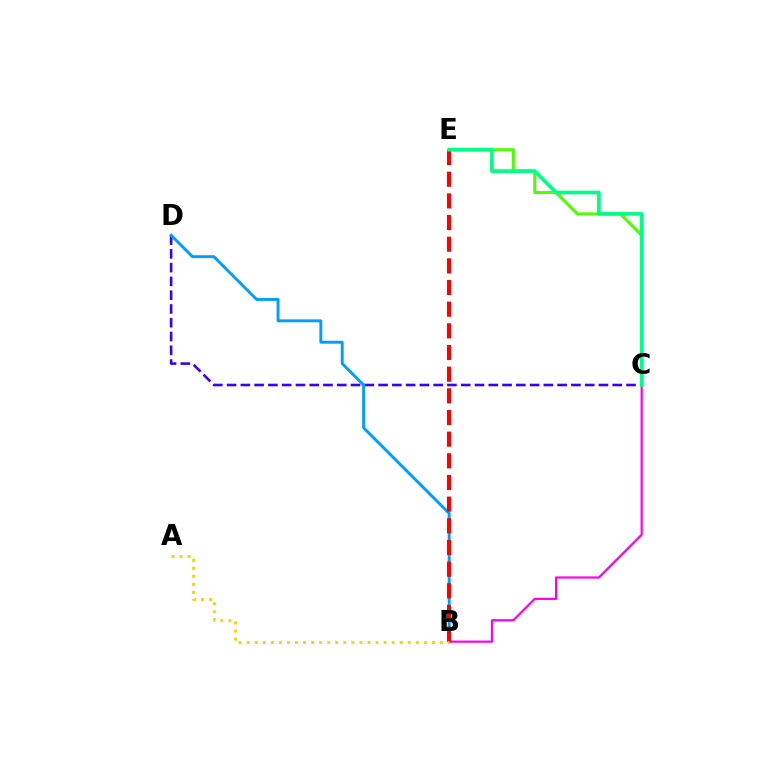{('C', 'D'): [{'color': '#3700ff', 'line_style': 'dashed', 'thickness': 1.87}], ('C', 'E'): [{'color': '#4fff00', 'line_style': 'solid', 'thickness': 2.19}, {'color': '#00ff86', 'line_style': 'solid', 'thickness': 2.65}], ('B', 'D'): [{'color': '#009eff', 'line_style': 'solid', 'thickness': 2.1}], ('B', 'C'): [{'color': '#ff00ed', 'line_style': 'solid', 'thickness': 1.59}], ('B', 'E'): [{'color': '#ff0000', 'line_style': 'dashed', 'thickness': 2.94}], ('A', 'B'): [{'color': '#ffd500', 'line_style': 'dotted', 'thickness': 2.19}]}